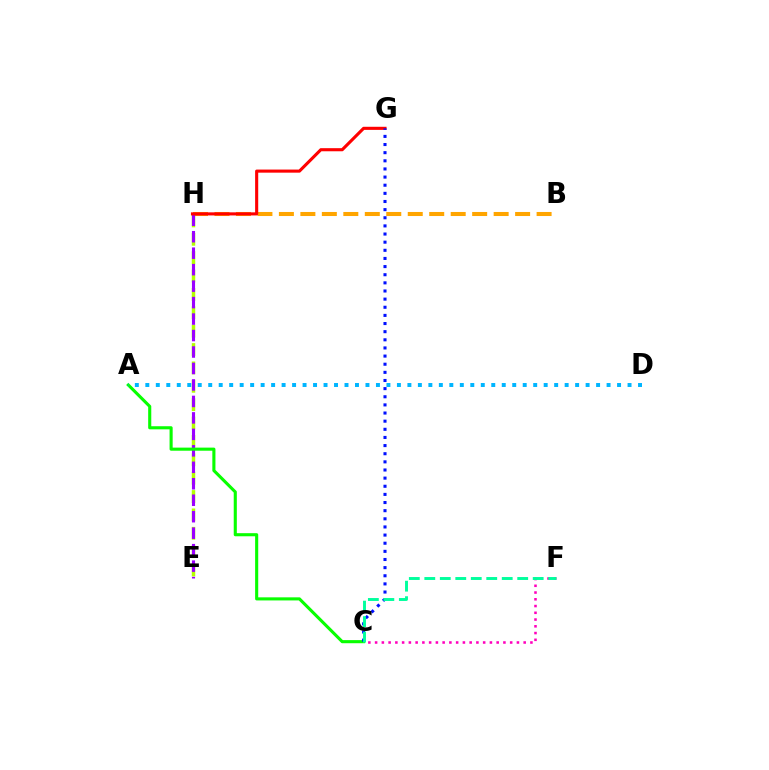{('E', 'H'): [{'color': '#b3ff00', 'line_style': 'dashed', 'thickness': 2.5}, {'color': '#9b00ff', 'line_style': 'dashed', 'thickness': 2.24}], ('B', 'H'): [{'color': '#ffa500', 'line_style': 'dashed', 'thickness': 2.92}], ('C', 'F'): [{'color': '#ff00bd', 'line_style': 'dotted', 'thickness': 1.83}, {'color': '#00ff9d', 'line_style': 'dashed', 'thickness': 2.1}], ('A', 'C'): [{'color': '#08ff00', 'line_style': 'solid', 'thickness': 2.23}], ('G', 'H'): [{'color': '#ff0000', 'line_style': 'solid', 'thickness': 2.23}], ('A', 'D'): [{'color': '#00b5ff', 'line_style': 'dotted', 'thickness': 2.85}], ('C', 'G'): [{'color': '#0010ff', 'line_style': 'dotted', 'thickness': 2.21}]}